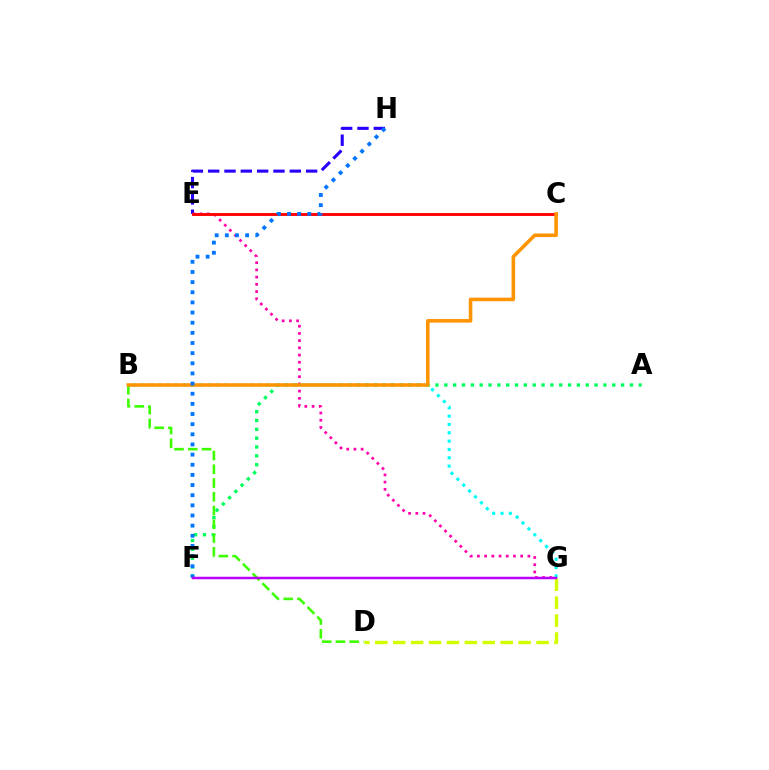{('E', 'H'): [{'color': '#2500ff', 'line_style': 'dashed', 'thickness': 2.22}], ('E', 'G'): [{'color': '#ff00ac', 'line_style': 'dotted', 'thickness': 1.96}], ('B', 'G'): [{'color': '#00fff6', 'line_style': 'dotted', 'thickness': 2.26}], ('C', 'E'): [{'color': '#ff0000', 'line_style': 'solid', 'thickness': 2.08}], ('A', 'F'): [{'color': '#00ff5c', 'line_style': 'dotted', 'thickness': 2.4}], ('B', 'D'): [{'color': '#3dff00', 'line_style': 'dashed', 'thickness': 1.87}], ('B', 'C'): [{'color': '#ff9400', 'line_style': 'solid', 'thickness': 2.57}], ('F', 'H'): [{'color': '#0074ff', 'line_style': 'dotted', 'thickness': 2.76}], ('D', 'G'): [{'color': '#d1ff00', 'line_style': 'dashed', 'thickness': 2.43}], ('F', 'G'): [{'color': '#b900ff', 'line_style': 'solid', 'thickness': 1.8}]}